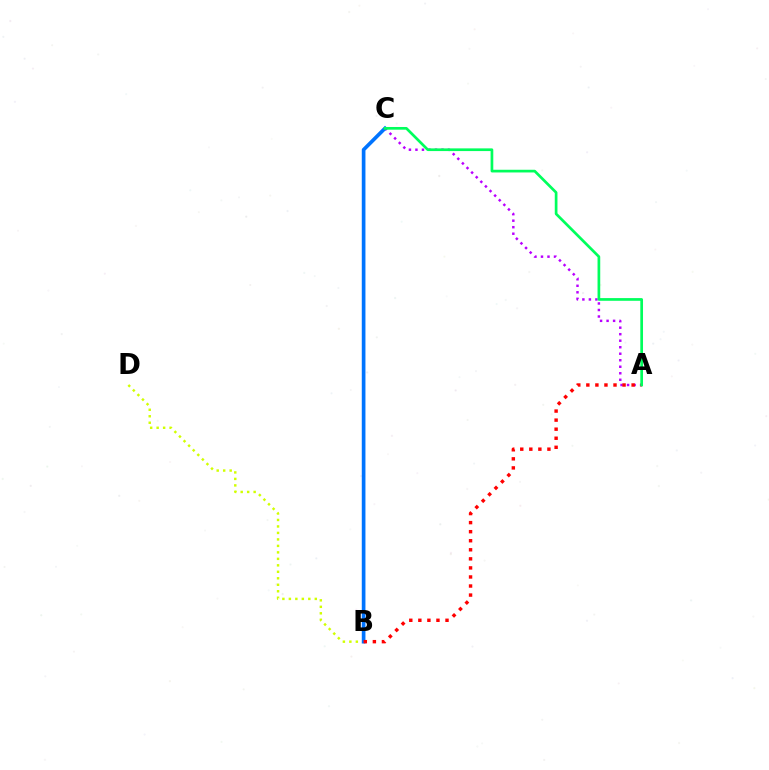{('B', 'D'): [{'color': '#d1ff00', 'line_style': 'dotted', 'thickness': 1.76}], ('A', 'C'): [{'color': '#b900ff', 'line_style': 'dotted', 'thickness': 1.77}, {'color': '#00ff5c', 'line_style': 'solid', 'thickness': 1.94}], ('B', 'C'): [{'color': '#0074ff', 'line_style': 'solid', 'thickness': 2.64}], ('A', 'B'): [{'color': '#ff0000', 'line_style': 'dotted', 'thickness': 2.46}]}